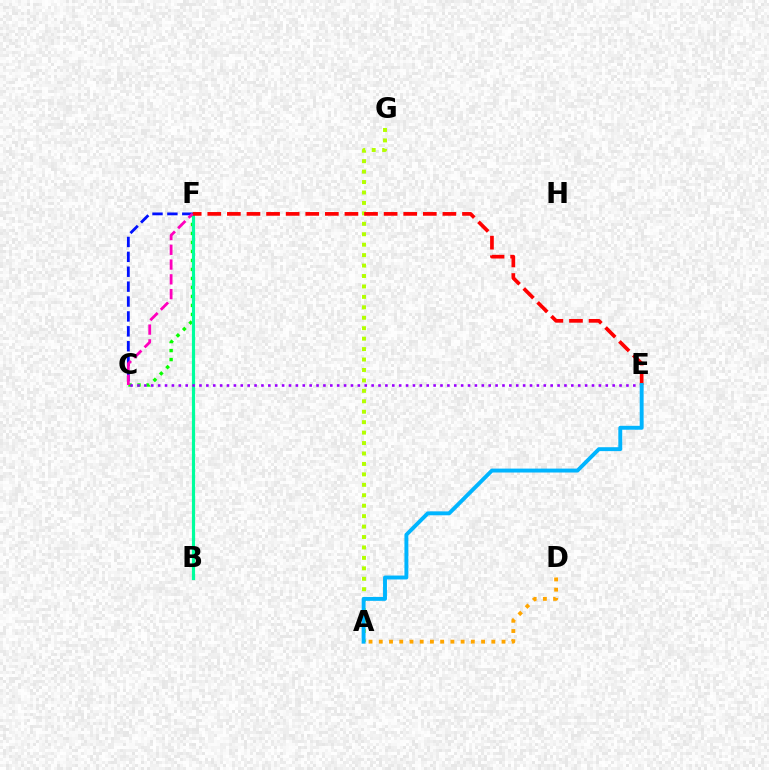{('A', 'G'): [{'color': '#b3ff00', 'line_style': 'dotted', 'thickness': 2.84}], ('C', 'F'): [{'color': '#08ff00', 'line_style': 'dotted', 'thickness': 2.44}, {'color': '#0010ff', 'line_style': 'dashed', 'thickness': 2.02}, {'color': '#ff00bd', 'line_style': 'dashed', 'thickness': 2.01}], ('A', 'D'): [{'color': '#ffa500', 'line_style': 'dotted', 'thickness': 2.78}], ('B', 'F'): [{'color': '#00ff9d', 'line_style': 'solid', 'thickness': 2.28}], ('C', 'E'): [{'color': '#9b00ff', 'line_style': 'dotted', 'thickness': 1.87}], ('E', 'F'): [{'color': '#ff0000', 'line_style': 'dashed', 'thickness': 2.66}], ('A', 'E'): [{'color': '#00b5ff', 'line_style': 'solid', 'thickness': 2.82}]}